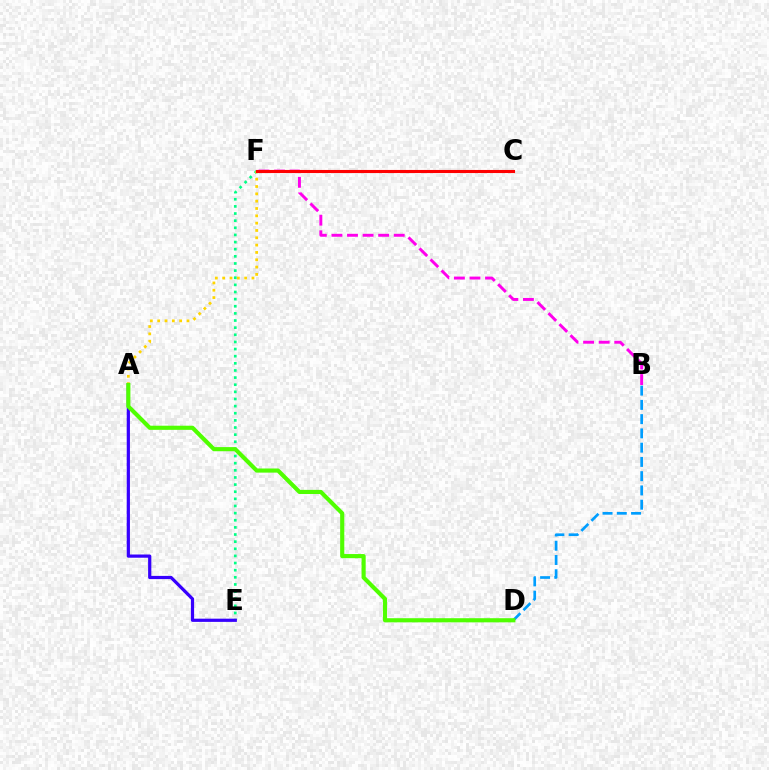{('E', 'F'): [{'color': '#00ff86', 'line_style': 'dotted', 'thickness': 1.94}], ('A', 'E'): [{'color': '#3700ff', 'line_style': 'solid', 'thickness': 2.31}], ('A', 'F'): [{'color': '#ffd500', 'line_style': 'dotted', 'thickness': 1.99}], ('B', 'F'): [{'color': '#ff00ed', 'line_style': 'dashed', 'thickness': 2.12}], ('B', 'D'): [{'color': '#009eff', 'line_style': 'dashed', 'thickness': 1.94}], ('C', 'F'): [{'color': '#ff0000', 'line_style': 'solid', 'thickness': 2.23}], ('A', 'D'): [{'color': '#4fff00', 'line_style': 'solid', 'thickness': 2.97}]}